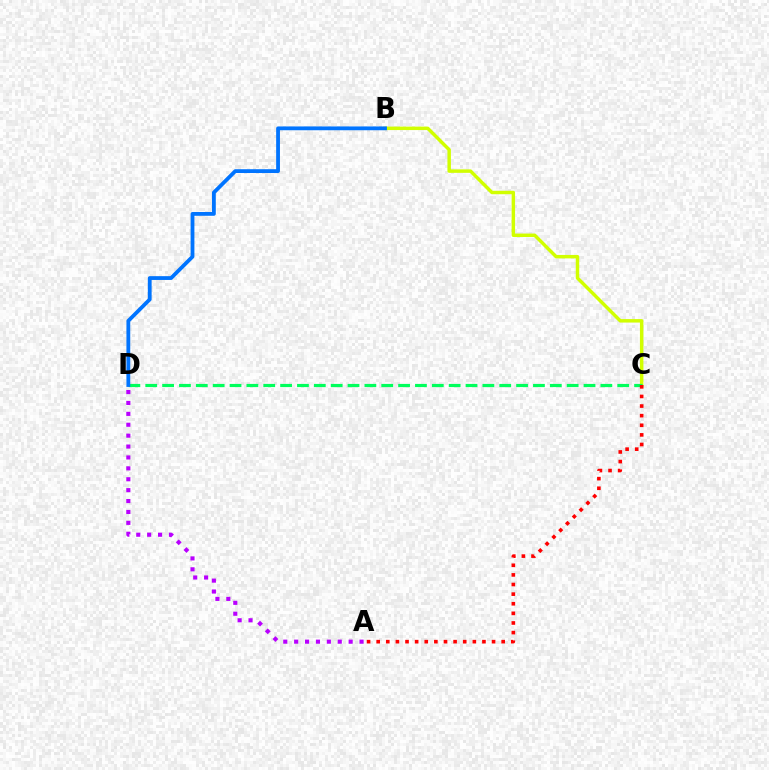{('B', 'C'): [{'color': '#d1ff00', 'line_style': 'solid', 'thickness': 2.49}], ('C', 'D'): [{'color': '#00ff5c', 'line_style': 'dashed', 'thickness': 2.29}], ('B', 'D'): [{'color': '#0074ff', 'line_style': 'solid', 'thickness': 2.74}], ('A', 'C'): [{'color': '#ff0000', 'line_style': 'dotted', 'thickness': 2.61}], ('A', 'D'): [{'color': '#b900ff', 'line_style': 'dotted', 'thickness': 2.96}]}